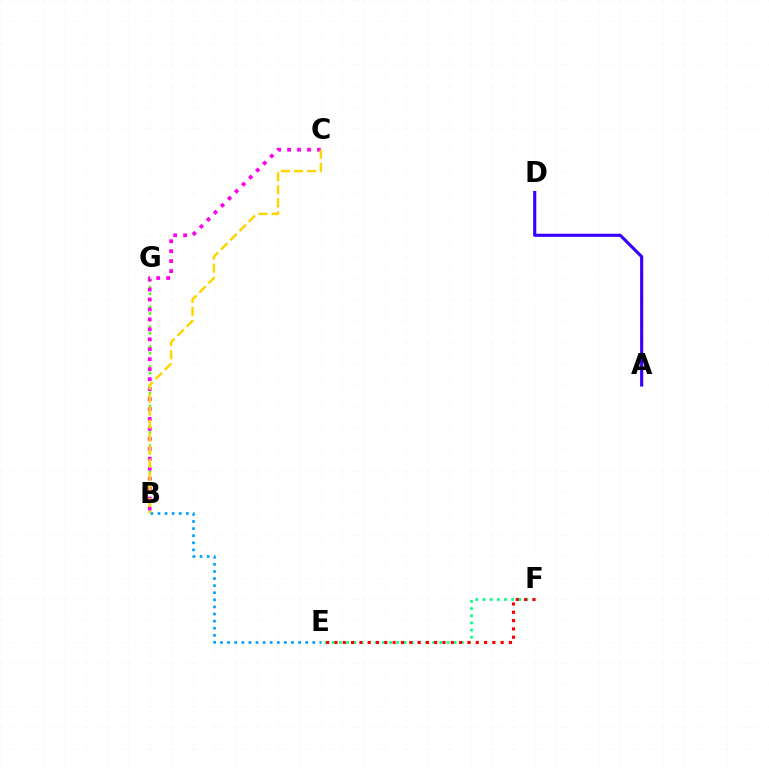{('A', 'D'): [{'color': '#3700ff', 'line_style': 'solid', 'thickness': 2.26}], ('B', 'G'): [{'color': '#4fff00', 'line_style': 'dotted', 'thickness': 1.8}], ('B', 'C'): [{'color': '#ff00ed', 'line_style': 'dotted', 'thickness': 2.71}, {'color': '#ffd500', 'line_style': 'dashed', 'thickness': 1.77}], ('E', 'F'): [{'color': '#00ff86', 'line_style': 'dotted', 'thickness': 1.95}, {'color': '#ff0000', 'line_style': 'dotted', 'thickness': 2.26}], ('B', 'E'): [{'color': '#009eff', 'line_style': 'dotted', 'thickness': 1.93}]}